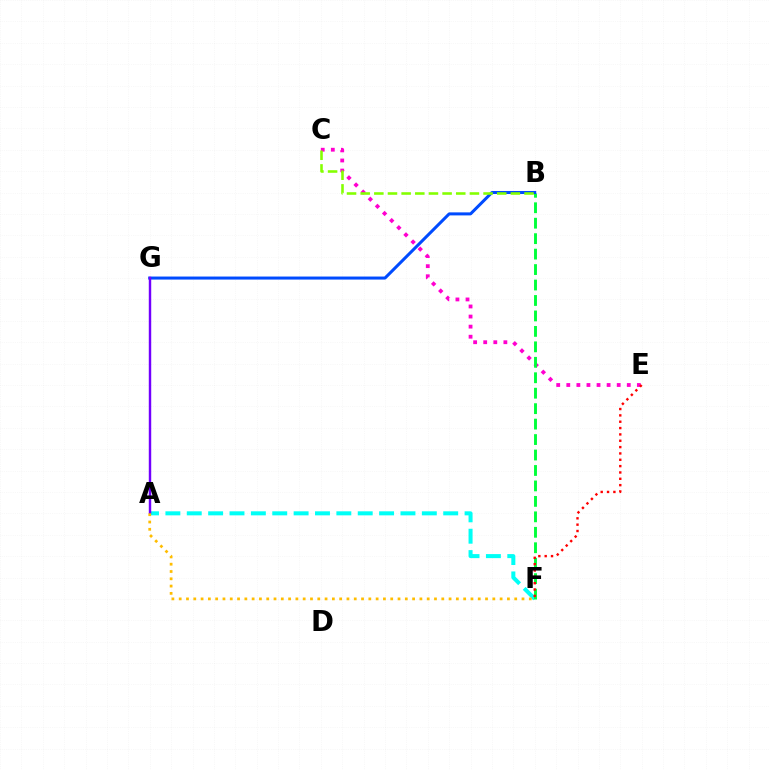{('A', 'F'): [{'color': '#00fff6', 'line_style': 'dashed', 'thickness': 2.9}, {'color': '#ffbd00', 'line_style': 'dotted', 'thickness': 1.98}], ('C', 'E'): [{'color': '#ff00cf', 'line_style': 'dotted', 'thickness': 2.74}], ('B', 'F'): [{'color': '#00ff39', 'line_style': 'dashed', 'thickness': 2.1}], ('B', 'G'): [{'color': '#004bff', 'line_style': 'solid', 'thickness': 2.18}], ('A', 'G'): [{'color': '#7200ff', 'line_style': 'solid', 'thickness': 1.75}], ('B', 'C'): [{'color': '#84ff00', 'line_style': 'dashed', 'thickness': 1.85}], ('E', 'F'): [{'color': '#ff0000', 'line_style': 'dotted', 'thickness': 1.72}]}